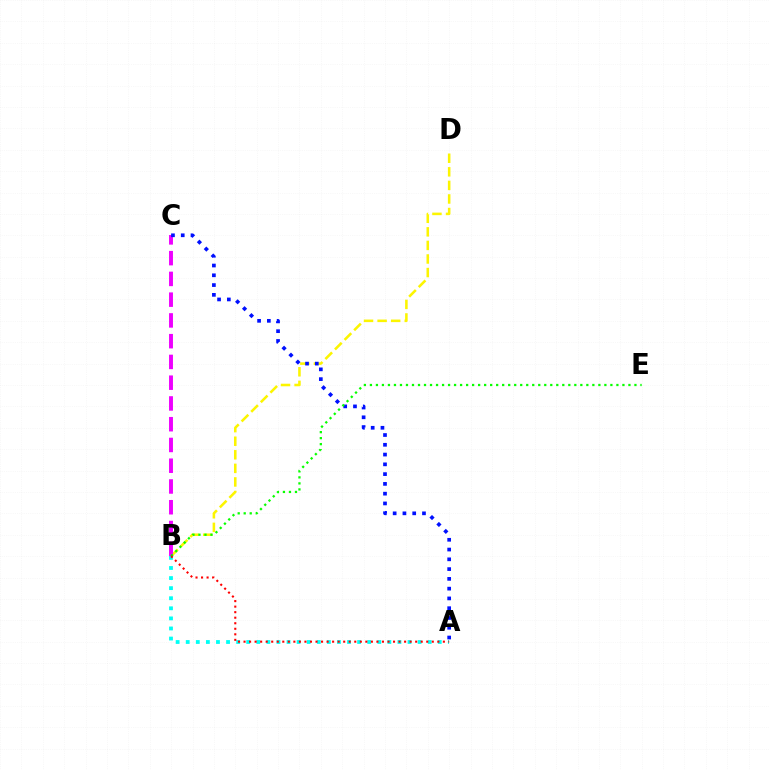{('B', 'D'): [{'color': '#fcf500', 'line_style': 'dashed', 'thickness': 1.84}], ('B', 'C'): [{'color': '#ee00ff', 'line_style': 'dashed', 'thickness': 2.82}], ('A', 'C'): [{'color': '#0010ff', 'line_style': 'dotted', 'thickness': 2.66}], ('B', 'E'): [{'color': '#08ff00', 'line_style': 'dotted', 'thickness': 1.63}], ('A', 'B'): [{'color': '#00fff6', 'line_style': 'dotted', 'thickness': 2.74}, {'color': '#ff0000', 'line_style': 'dotted', 'thickness': 1.5}]}